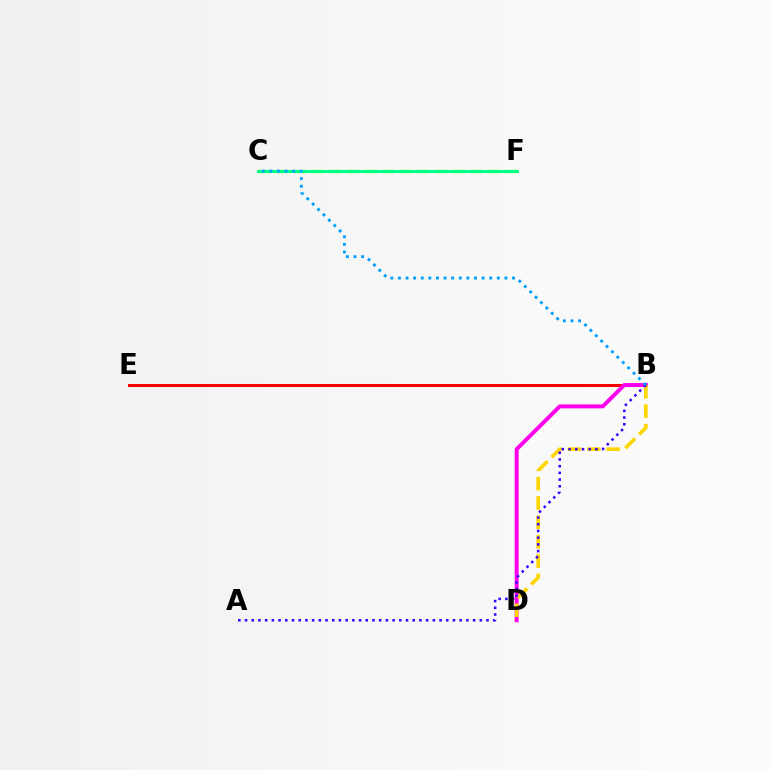{('B', 'E'): [{'color': '#ff0000', 'line_style': 'solid', 'thickness': 2.18}], ('B', 'D'): [{'color': '#ff00ed', 'line_style': 'solid', 'thickness': 2.84}, {'color': '#ffd500', 'line_style': 'dashed', 'thickness': 2.63}], ('C', 'F'): [{'color': '#4fff00', 'line_style': 'dashed', 'thickness': 2.39}, {'color': '#00ff86', 'line_style': 'solid', 'thickness': 2.15}], ('A', 'B'): [{'color': '#3700ff', 'line_style': 'dotted', 'thickness': 1.82}], ('B', 'C'): [{'color': '#009eff', 'line_style': 'dotted', 'thickness': 2.07}]}